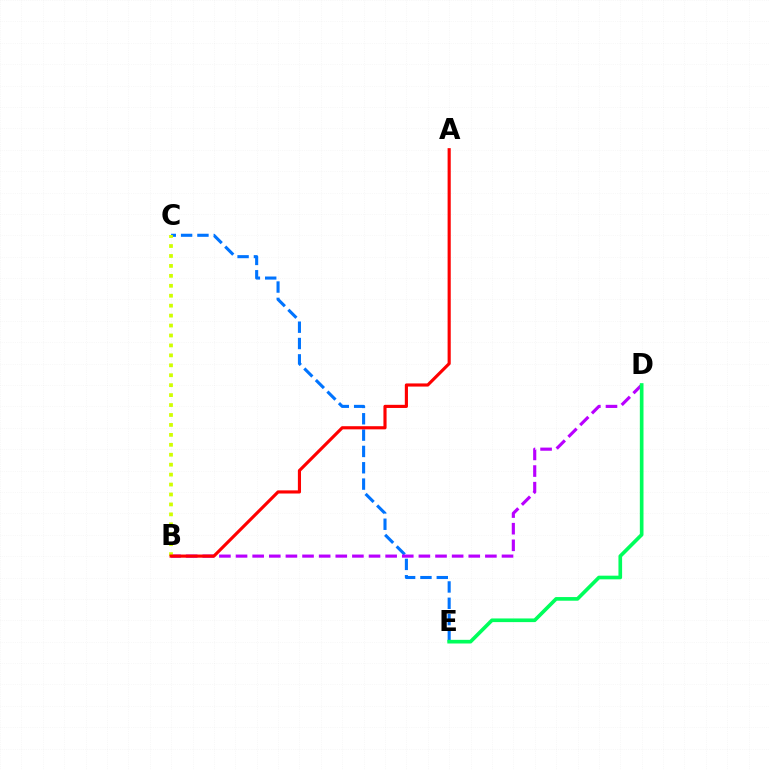{('C', 'E'): [{'color': '#0074ff', 'line_style': 'dashed', 'thickness': 2.22}], ('B', 'D'): [{'color': '#b900ff', 'line_style': 'dashed', 'thickness': 2.26}], ('D', 'E'): [{'color': '#00ff5c', 'line_style': 'solid', 'thickness': 2.63}], ('B', 'C'): [{'color': '#d1ff00', 'line_style': 'dotted', 'thickness': 2.7}], ('A', 'B'): [{'color': '#ff0000', 'line_style': 'solid', 'thickness': 2.26}]}